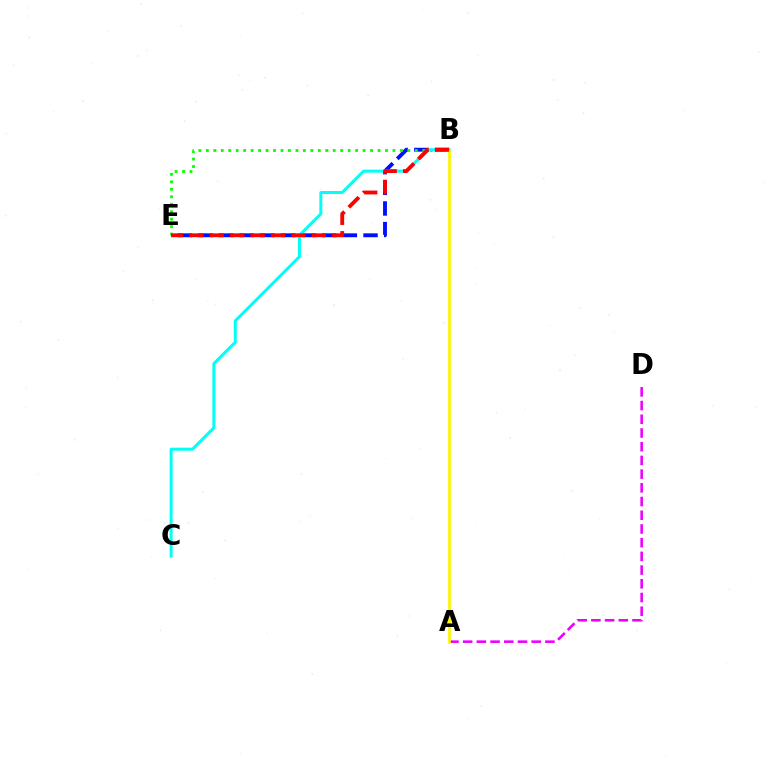{('B', 'E'): [{'color': '#0010ff', 'line_style': 'dashed', 'thickness': 2.8}, {'color': '#08ff00', 'line_style': 'dotted', 'thickness': 2.03}, {'color': '#ff0000', 'line_style': 'dashed', 'thickness': 2.77}], ('A', 'D'): [{'color': '#ee00ff', 'line_style': 'dashed', 'thickness': 1.86}], ('B', 'C'): [{'color': '#00fff6', 'line_style': 'solid', 'thickness': 2.16}], ('A', 'B'): [{'color': '#fcf500', 'line_style': 'solid', 'thickness': 1.96}]}